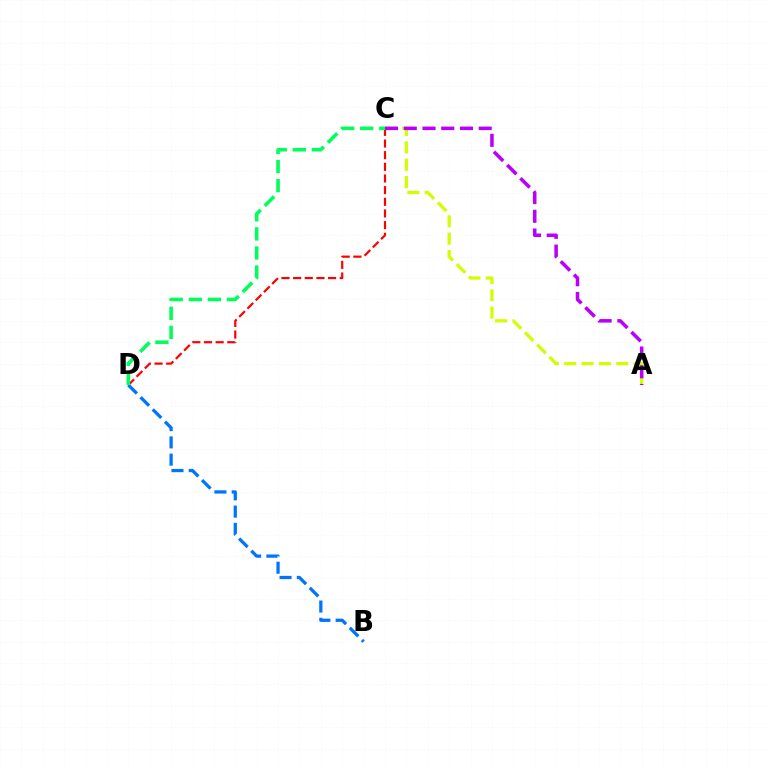{('C', 'D'): [{'color': '#ff0000', 'line_style': 'dashed', 'thickness': 1.58}, {'color': '#00ff5c', 'line_style': 'dashed', 'thickness': 2.59}], ('B', 'D'): [{'color': '#0074ff', 'line_style': 'dashed', 'thickness': 2.35}], ('A', 'C'): [{'color': '#d1ff00', 'line_style': 'dashed', 'thickness': 2.36}, {'color': '#b900ff', 'line_style': 'dashed', 'thickness': 2.55}]}